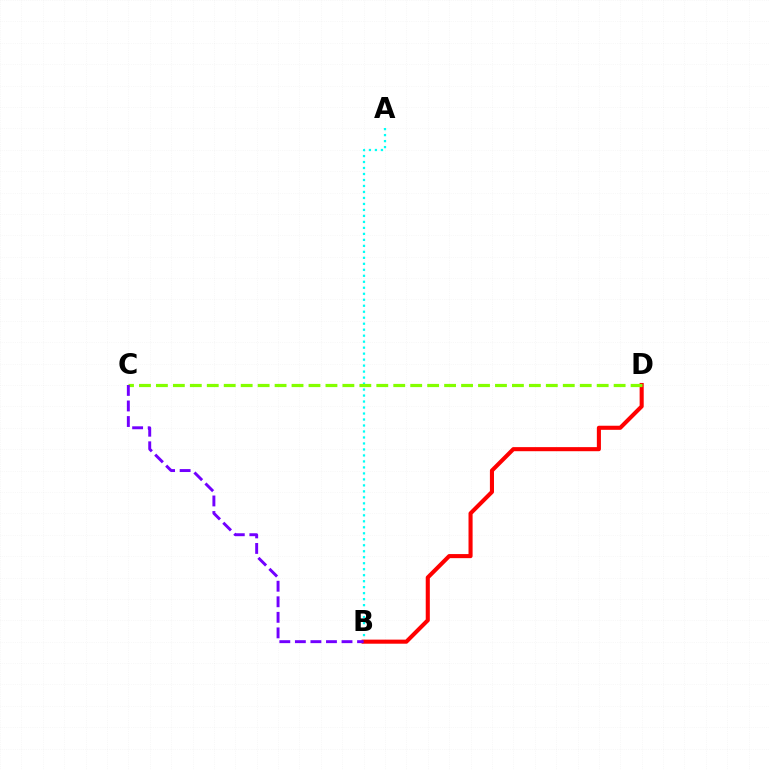{('A', 'B'): [{'color': '#00fff6', 'line_style': 'dotted', 'thickness': 1.63}], ('B', 'D'): [{'color': '#ff0000', 'line_style': 'solid', 'thickness': 2.94}], ('C', 'D'): [{'color': '#84ff00', 'line_style': 'dashed', 'thickness': 2.3}], ('B', 'C'): [{'color': '#7200ff', 'line_style': 'dashed', 'thickness': 2.11}]}